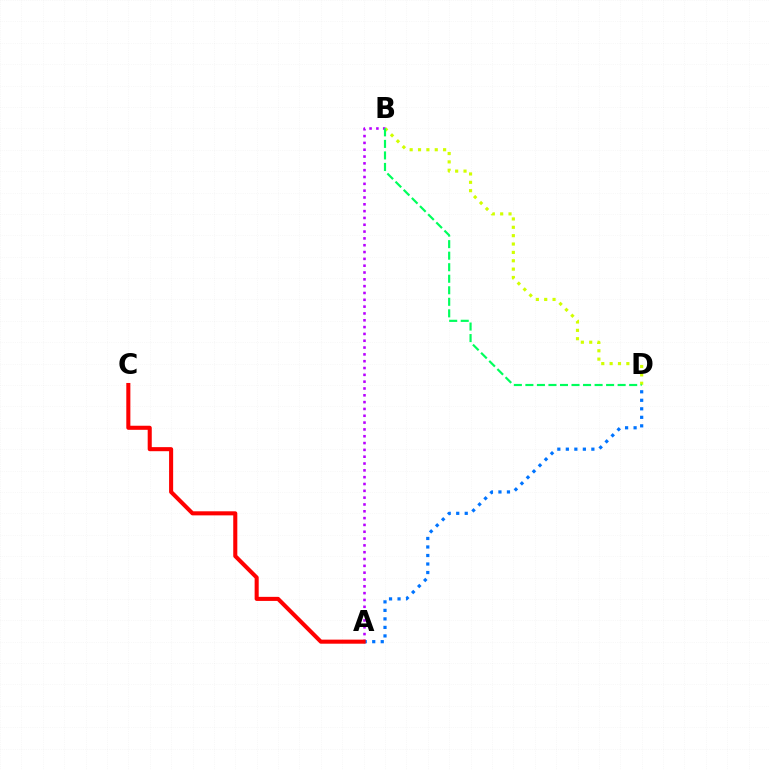{('A', 'B'): [{'color': '#b900ff', 'line_style': 'dotted', 'thickness': 1.85}], ('B', 'D'): [{'color': '#d1ff00', 'line_style': 'dotted', 'thickness': 2.27}, {'color': '#00ff5c', 'line_style': 'dashed', 'thickness': 1.57}], ('A', 'D'): [{'color': '#0074ff', 'line_style': 'dotted', 'thickness': 2.31}], ('A', 'C'): [{'color': '#ff0000', 'line_style': 'solid', 'thickness': 2.93}]}